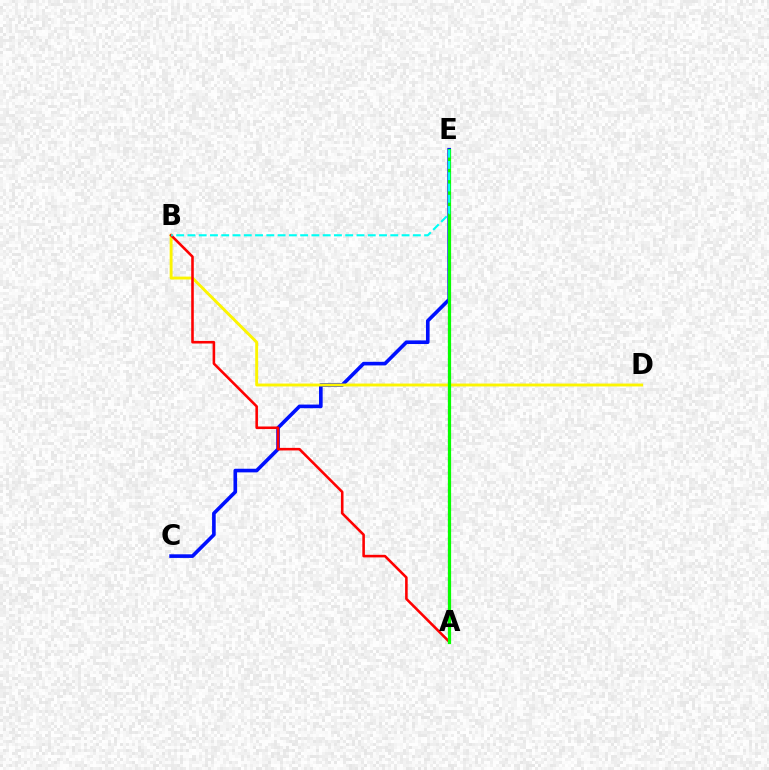{('C', 'E'): [{'color': '#0010ff', 'line_style': 'solid', 'thickness': 2.61}], ('A', 'E'): [{'color': '#ee00ff', 'line_style': 'dotted', 'thickness': 1.62}, {'color': '#08ff00', 'line_style': 'solid', 'thickness': 2.32}], ('B', 'D'): [{'color': '#fcf500', 'line_style': 'solid', 'thickness': 2.09}], ('A', 'B'): [{'color': '#ff0000', 'line_style': 'solid', 'thickness': 1.86}], ('B', 'E'): [{'color': '#00fff6', 'line_style': 'dashed', 'thickness': 1.53}]}